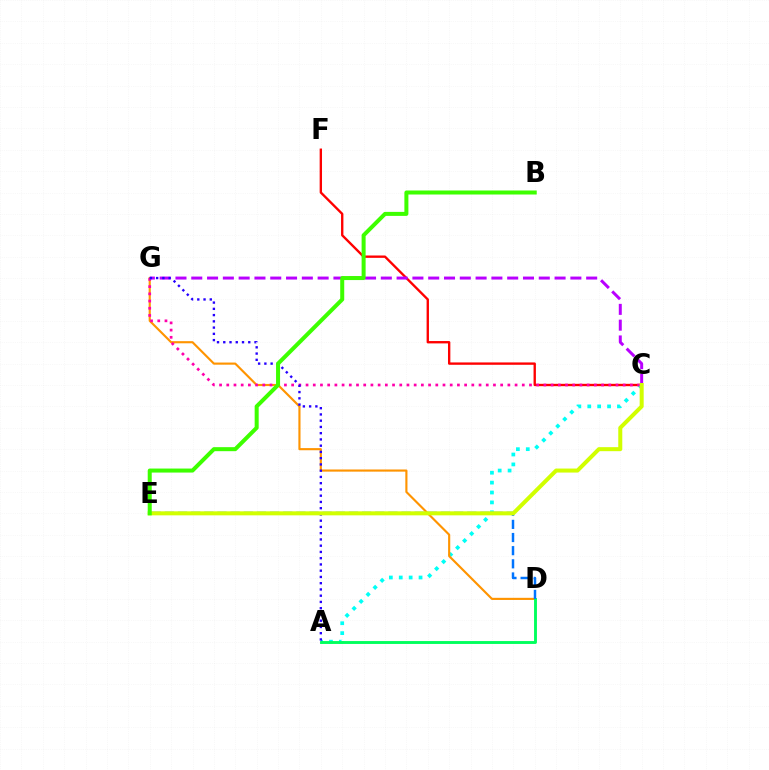{('C', 'F'): [{'color': '#ff0000', 'line_style': 'solid', 'thickness': 1.7}], ('A', 'C'): [{'color': '#00fff6', 'line_style': 'dotted', 'thickness': 2.69}], ('D', 'G'): [{'color': '#ff9400', 'line_style': 'solid', 'thickness': 1.54}], ('A', 'D'): [{'color': '#00ff5c', 'line_style': 'solid', 'thickness': 2.07}], ('C', 'G'): [{'color': '#ff00ac', 'line_style': 'dotted', 'thickness': 1.96}, {'color': '#b900ff', 'line_style': 'dashed', 'thickness': 2.15}], ('D', 'E'): [{'color': '#0074ff', 'line_style': 'dashed', 'thickness': 1.79}], ('A', 'G'): [{'color': '#2500ff', 'line_style': 'dotted', 'thickness': 1.7}], ('C', 'E'): [{'color': '#d1ff00', 'line_style': 'solid', 'thickness': 2.89}], ('B', 'E'): [{'color': '#3dff00', 'line_style': 'solid', 'thickness': 2.89}]}